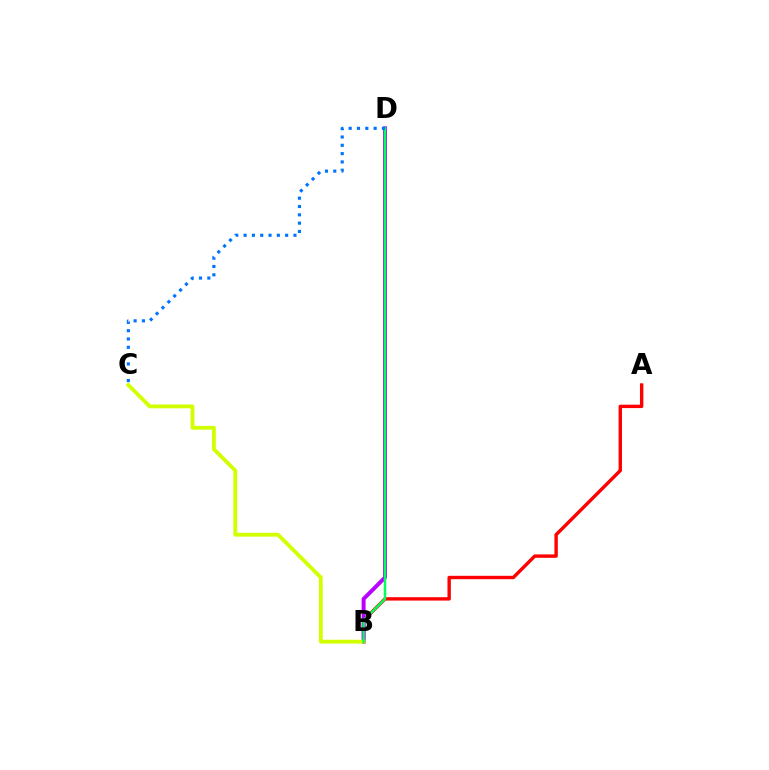{('A', 'B'): [{'color': '#ff0000', 'line_style': 'solid', 'thickness': 2.44}], ('B', 'D'): [{'color': '#b900ff', 'line_style': 'solid', 'thickness': 2.84}, {'color': '#00ff5c', 'line_style': 'solid', 'thickness': 1.79}], ('B', 'C'): [{'color': '#d1ff00', 'line_style': 'solid', 'thickness': 2.76}], ('C', 'D'): [{'color': '#0074ff', 'line_style': 'dotted', 'thickness': 2.26}]}